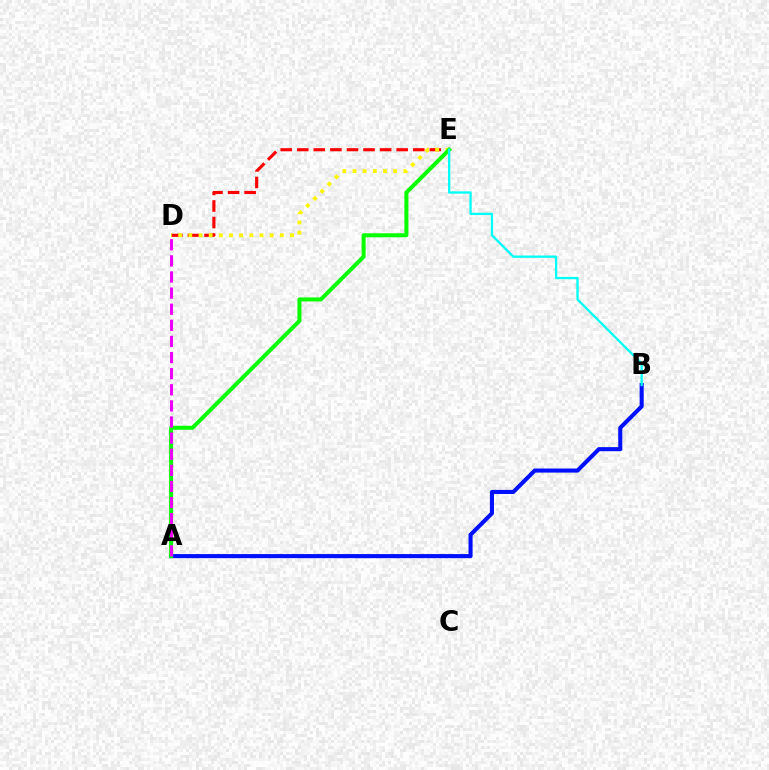{('A', 'B'): [{'color': '#0010ff', 'line_style': 'solid', 'thickness': 2.94}], ('D', 'E'): [{'color': '#ff0000', 'line_style': 'dashed', 'thickness': 2.25}, {'color': '#fcf500', 'line_style': 'dotted', 'thickness': 2.76}], ('A', 'E'): [{'color': '#08ff00', 'line_style': 'solid', 'thickness': 2.89}], ('A', 'D'): [{'color': '#ee00ff', 'line_style': 'dashed', 'thickness': 2.19}], ('B', 'E'): [{'color': '#00fff6', 'line_style': 'solid', 'thickness': 1.66}]}